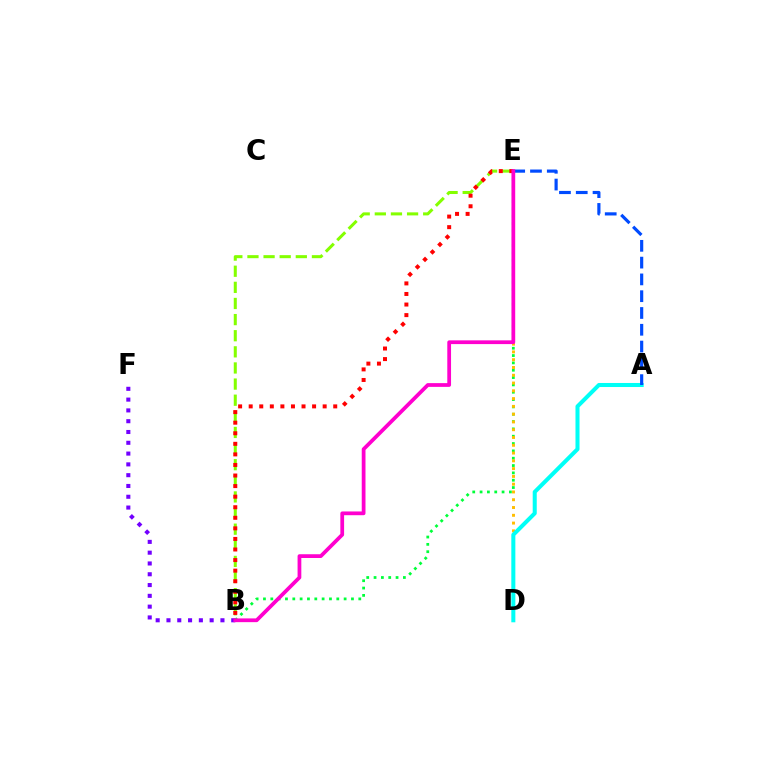{('B', 'E'): [{'color': '#84ff00', 'line_style': 'dashed', 'thickness': 2.19}, {'color': '#00ff39', 'line_style': 'dotted', 'thickness': 1.99}, {'color': '#ff0000', 'line_style': 'dotted', 'thickness': 2.87}, {'color': '#ff00cf', 'line_style': 'solid', 'thickness': 2.7}], ('D', 'E'): [{'color': '#ffbd00', 'line_style': 'dotted', 'thickness': 2.11}], ('A', 'D'): [{'color': '#00fff6', 'line_style': 'solid', 'thickness': 2.91}], ('B', 'F'): [{'color': '#7200ff', 'line_style': 'dotted', 'thickness': 2.93}], ('A', 'E'): [{'color': '#004bff', 'line_style': 'dashed', 'thickness': 2.28}]}